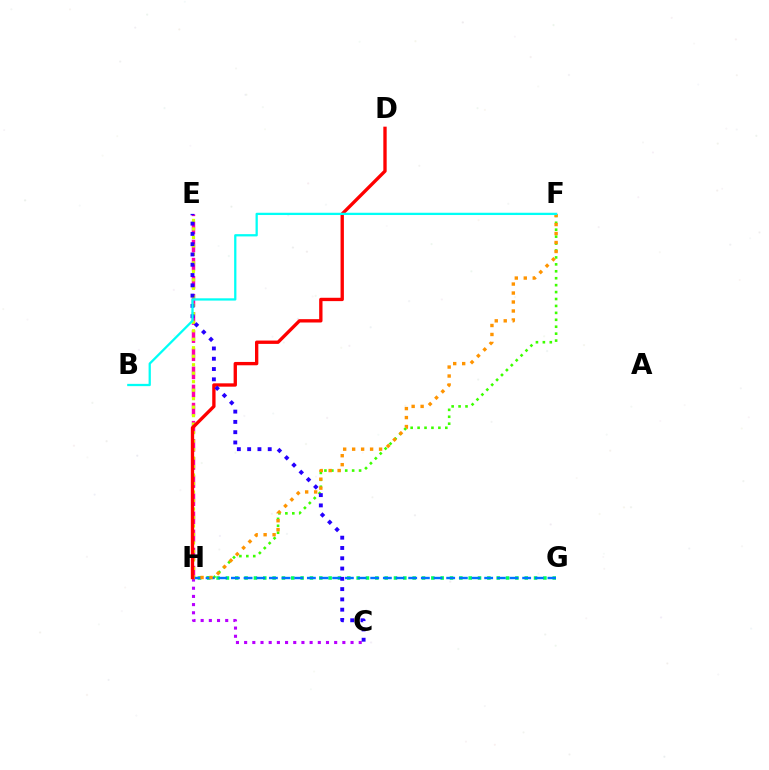{('F', 'H'): [{'color': '#3dff00', 'line_style': 'dotted', 'thickness': 1.88}, {'color': '#ff9400', 'line_style': 'dotted', 'thickness': 2.44}], ('E', 'H'): [{'color': '#ff00ac', 'line_style': 'dashed', 'thickness': 2.46}, {'color': '#d1ff00', 'line_style': 'dotted', 'thickness': 2.31}], ('C', 'H'): [{'color': '#b900ff', 'line_style': 'dotted', 'thickness': 2.22}], ('G', 'H'): [{'color': '#00ff5c', 'line_style': 'dotted', 'thickness': 2.54}, {'color': '#0074ff', 'line_style': 'dashed', 'thickness': 1.72}], ('D', 'H'): [{'color': '#ff0000', 'line_style': 'solid', 'thickness': 2.41}], ('C', 'E'): [{'color': '#2500ff', 'line_style': 'dotted', 'thickness': 2.79}], ('B', 'F'): [{'color': '#00fff6', 'line_style': 'solid', 'thickness': 1.64}]}